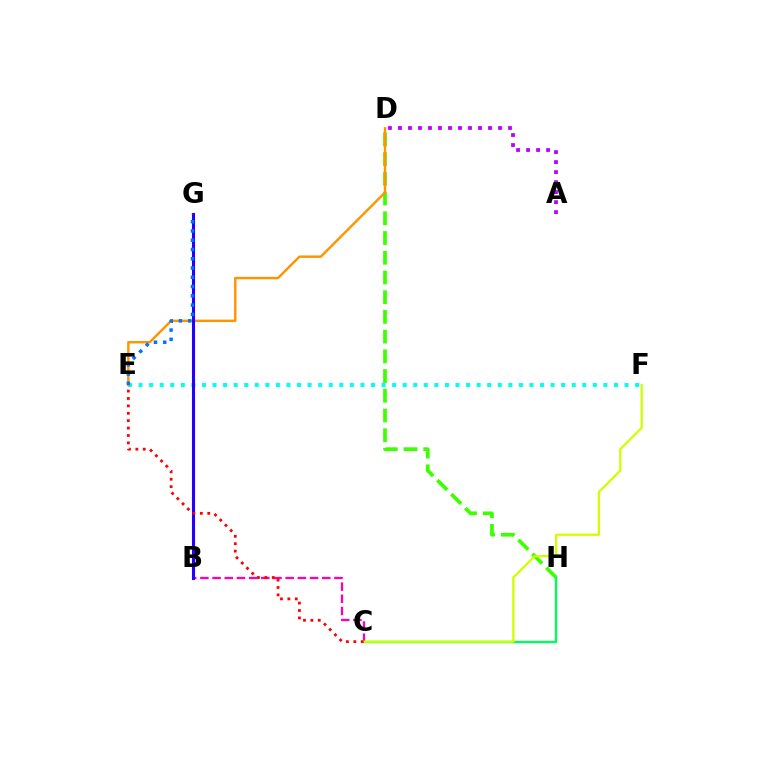{('E', 'F'): [{'color': '#00fff6', 'line_style': 'dotted', 'thickness': 2.87}], ('B', 'C'): [{'color': '#ff00ac', 'line_style': 'dashed', 'thickness': 1.66}], ('D', 'H'): [{'color': '#3dff00', 'line_style': 'dashed', 'thickness': 2.68}], ('C', 'H'): [{'color': '#00ff5c', 'line_style': 'solid', 'thickness': 1.69}], ('D', 'E'): [{'color': '#ff9400', 'line_style': 'solid', 'thickness': 1.75}], ('A', 'D'): [{'color': '#b900ff', 'line_style': 'dotted', 'thickness': 2.72}], ('C', 'F'): [{'color': '#d1ff00', 'line_style': 'solid', 'thickness': 1.65}], ('B', 'G'): [{'color': '#2500ff', 'line_style': 'solid', 'thickness': 2.23}], ('E', 'G'): [{'color': '#0074ff', 'line_style': 'dotted', 'thickness': 2.52}], ('C', 'E'): [{'color': '#ff0000', 'line_style': 'dotted', 'thickness': 2.01}]}